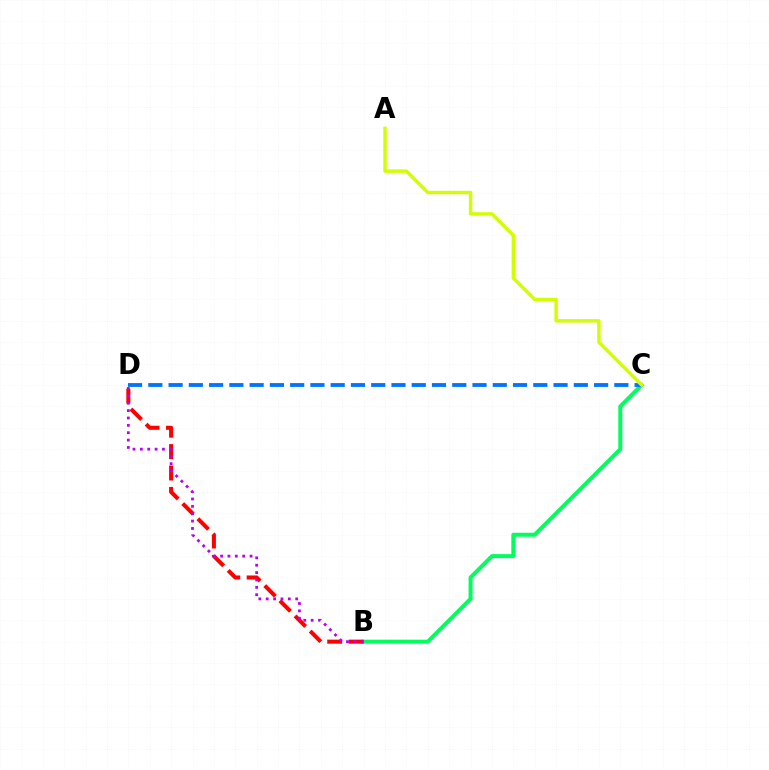{('B', 'C'): [{'color': '#00ff5c', 'line_style': 'solid', 'thickness': 2.87}], ('B', 'D'): [{'color': '#ff0000', 'line_style': 'dashed', 'thickness': 2.91}, {'color': '#b900ff', 'line_style': 'dotted', 'thickness': 2.0}], ('C', 'D'): [{'color': '#0074ff', 'line_style': 'dashed', 'thickness': 2.75}], ('A', 'C'): [{'color': '#d1ff00', 'line_style': 'solid', 'thickness': 2.46}]}